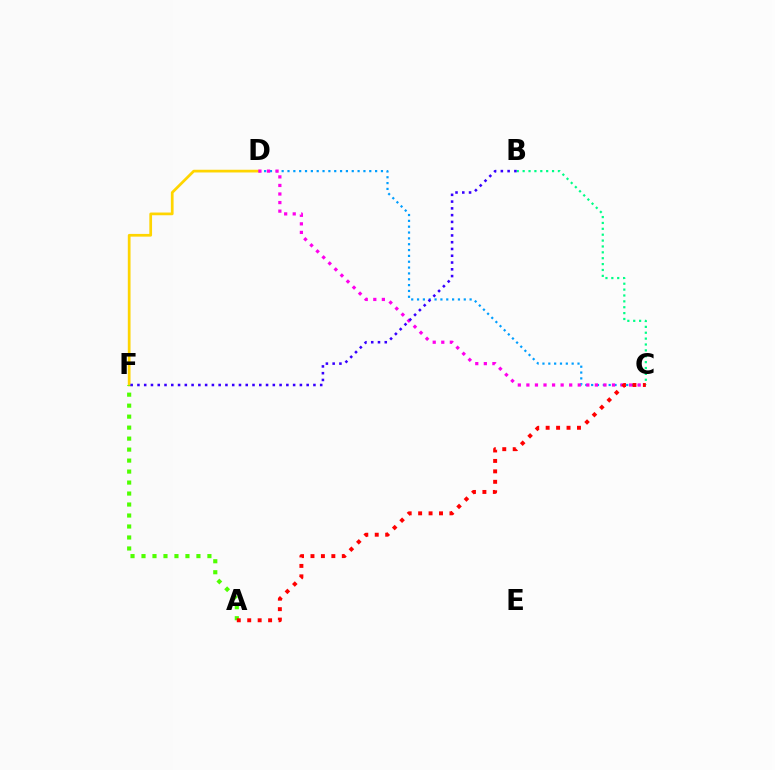{('C', 'D'): [{'color': '#009eff', 'line_style': 'dotted', 'thickness': 1.59}, {'color': '#ff00ed', 'line_style': 'dotted', 'thickness': 2.33}], ('D', 'F'): [{'color': '#ffd500', 'line_style': 'solid', 'thickness': 1.96}], ('B', 'C'): [{'color': '#00ff86', 'line_style': 'dotted', 'thickness': 1.6}], ('A', 'F'): [{'color': '#4fff00', 'line_style': 'dotted', 'thickness': 2.98}], ('A', 'C'): [{'color': '#ff0000', 'line_style': 'dotted', 'thickness': 2.84}], ('B', 'F'): [{'color': '#3700ff', 'line_style': 'dotted', 'thickness': 1.84}]}